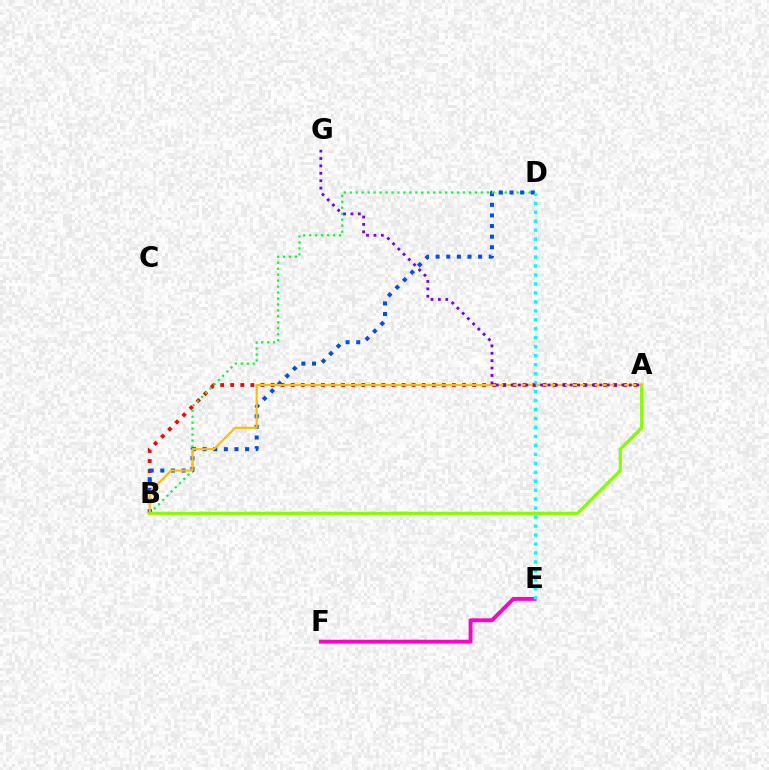{('E', 'F'): [{'color': '#ff00cf', 'line_style': 'solid', 'thickness': 2.78}], ('A', 'B'): [{'color': '#ff0000', 'line_style': 'dotted', 'thickness': 2.74}, {'color': '#84ff00', 'line_style': 'solid', 'thickness': 2.32}, {'color': '#ffbd00', 'line_style': 'solid', 'thickness': 1.57}], ('B', 'D'): [{'color': '#00ff39', 'line_style': 'dotted', 'thickness': 1.62}, {'color': '#004bff', 'line_style': 'dotted', 'thickness': 2.88}], ('D', 'E'): [{'color': '#00fff6', 'line_style': 'dotted', 'thickness': 2.44}], ('A', 'G'): [{'color': '#7200ff', 'line_style': 'dotted', 'thickness': 2.01}]}